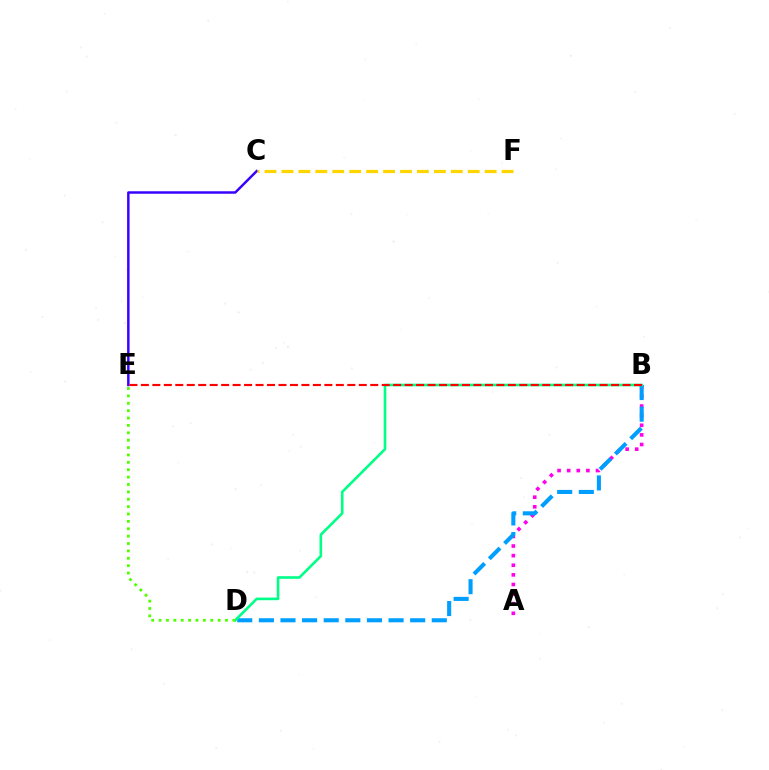{('A', 'B'): [{'color': '#ff00ed', 'line_style': 'dotted', 'thickness': 2.61}], ('C', 'E'): [{'color': '#3700ff', 'line_style': 'solid', 'thickness': 1.77}], ('C', 'F'): [{'color': '#ffd500', 'line_style': 'dashed', 'thickness': 2.3}], ('B', 'D'): [{'color': '#009eff', 'line_style': 'dashed', 'thickness': 2.94}, {'color': '#00ff86', 'line_style': 'solid', 'thickness': 1.88}], ('D', 'E'): [{'color': '#4fff00', 'line_style': 'dotted', 'thickness': 2.01}], ('B', 'E'): [{'color': '#ff0000', 'line_style': 'dashed', 'thickness': 1.56}]}